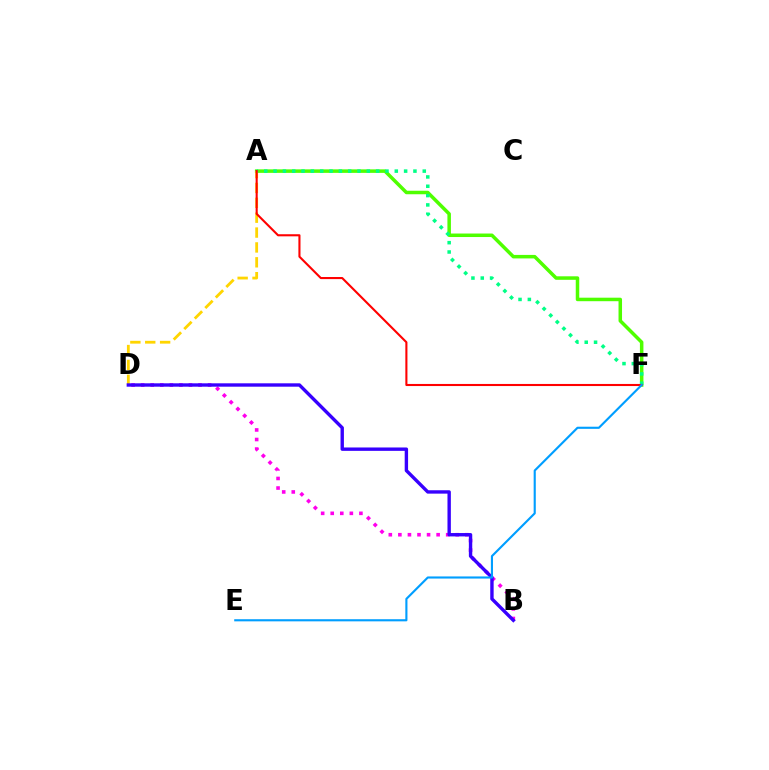{('A', 'F'): [{'color': '#4fff00', 'line_style': 'solid', 'thickness': 2.53}, {'color': '#00ff86', 'line_style': 'dotted', 'thickness': 2.53}, {'color': '#ff0000', 'line_style': 'solid', 'thickness': 1.51}], ('A', 'D'): [{'color': '#ffd500', 'line_style': 'dashed', 'thickness': 2.02}], ('B', 'D'): [{'color': '#ff00ed', 'line_style': 'dotted', 'thickness': 2.6}, {'color': '#3700ff', 'line_style': 'solid', 'thickness': 2.44}], ('E', 'F'): [{'color': '#009eff', 'line_style': 'solid', 'thickness': 1.53}]}